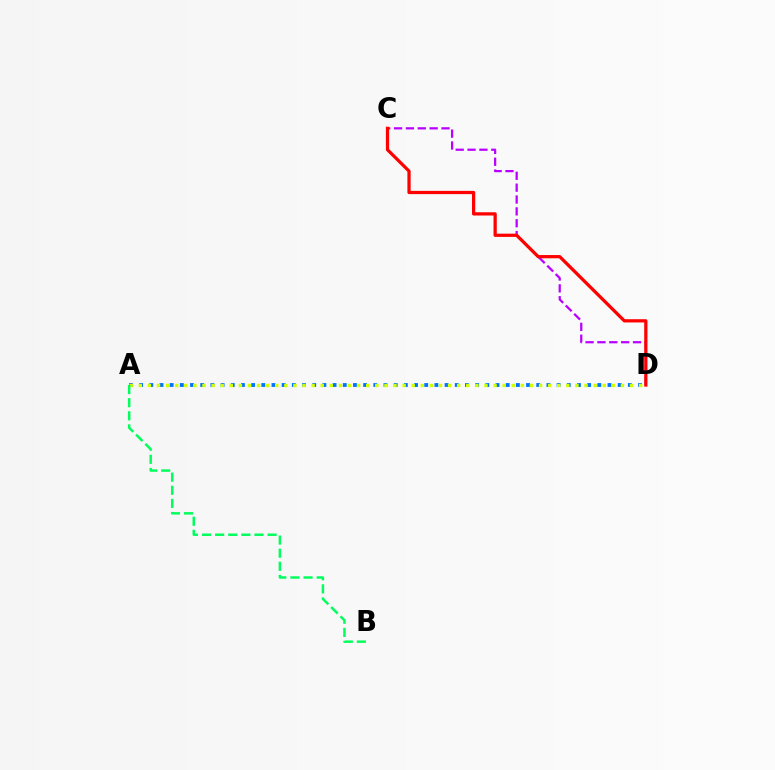{('C', 'D'): [{'color': '#b900ff', 'line_style': 'dashed', 'thickness': 1.61}, {'color': '#ff0000', 'line_style': 'solid', 'thickness': 2.34}], ('A', 'D'): [{'color': '#0074ff', 'line_style': 'dotted', 'thickness': 2.77}, {'color': '#d1ff00', 'line_style': 'dotted', 'thickness': 2.47}], ('A', 'B'): [{'color': '#00ff5c', 'line_style': 'dashed', 'thickness': 1.78}]}